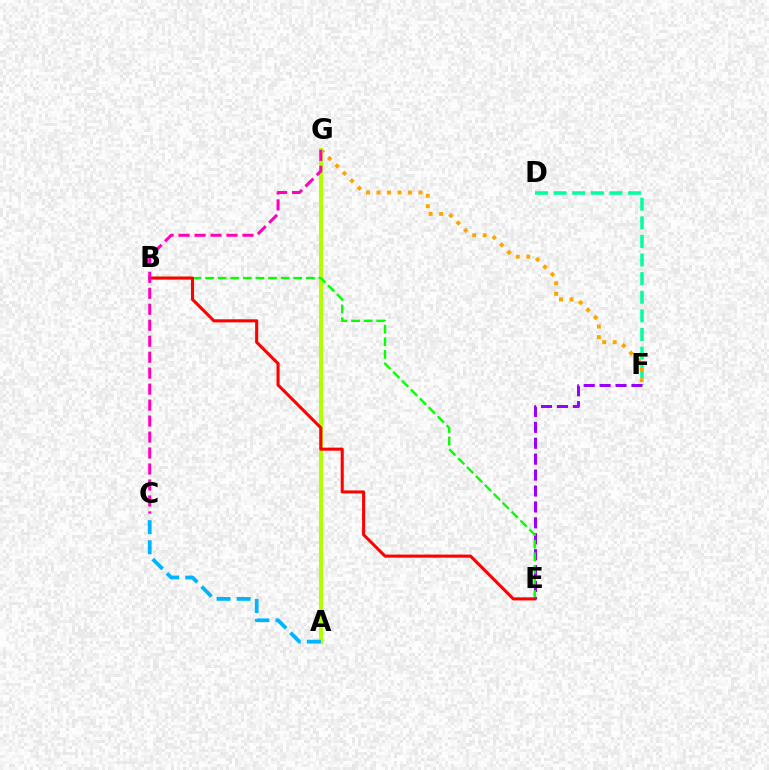{('D', 'F'): [{'color': '#00ff9d', 'line_style': 'dashed', 'thickness': 2.53}], ('A', 'G'): [{'color': '#0010ff', 'line_style': 'dotted', 'thickness': 2.89}, {'color': '#b3ff00', 'line_style': 'solid', 'thickness': 2.89}], ('F', 'G'): [{'color': '#ffa500', 'line_style': 'dotted', 'thickness': 2.85}], ('E', 'F'): [{'color': '#9b00ff', 'line_style': 'dashed', 'thickness': 2.16}], ('B', 'E'): [{'color': '#08ff00', 'line_style': 'dashed', 'thickness': 1.71}, {'color': '#ff0000', 'line_style': 'solid', 'thickness': 2.21}], ('C', 'G'): [{'color': '#ff00bd', 'line_style': 'dashed', 'thickness': 2.17}], ('A', 'C'): [{'color': '#00b5ff', 'line_style': 'dashed', 'thickness': 2.73}]}